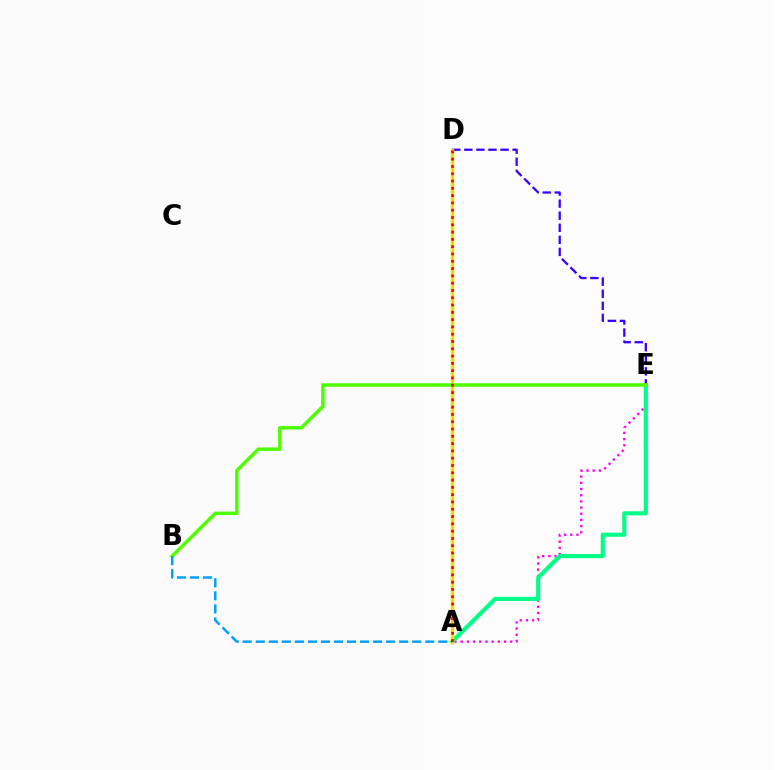{('A', 'E'): [{'color': '#ff00ed', 'line_style': 'dotted', 'thickness': 1.68}, {'color': '#00ff86', 'line_style': 'solid', 'thickness': 2.97}], ('D', 'E'): [{'color': '#3700ff', 'line_style': 'dashed', 'thickness': 1.64}], ('A', 'D'): [{'color': '#ffd500', 'line_style': 'solid', 'thickness': 2.43}, {'color': '#ff0000', 'line_style': 'dotted', 'thickness': 1.98}], ('B', 'E'): [{'color': '#4fff00', 'line_style': 'solid', 'thickness': 2.52}], ('A', 'B'): [{'color': '#009eff', 'line_style': 'dashed', 'thickness': 1.77}]}